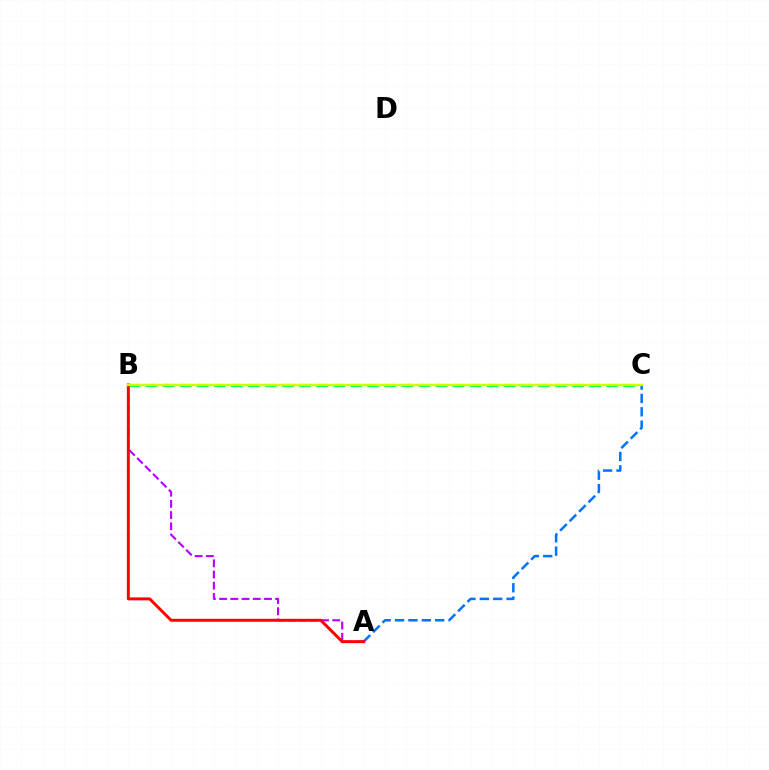{('A', 'B'): [{'color': '#b900ff', 'line_style': 'dashed', 'thickness': 1.52}, {'color': '#ff0000', 'line_style': 'solid', 'thickness': 2.13}], ('B', 'C'): [{'color': '#00ff5c', 'line_style': 'dashed', 'thickness': 2.32}, {'color': '#d1ff00', 'line_style': 'solid', 'thickness': 1.66}], ('A', 'C'): [{'color': '#0074ff', 'line_style': 'dashed', 'thickness': 1.82}]}